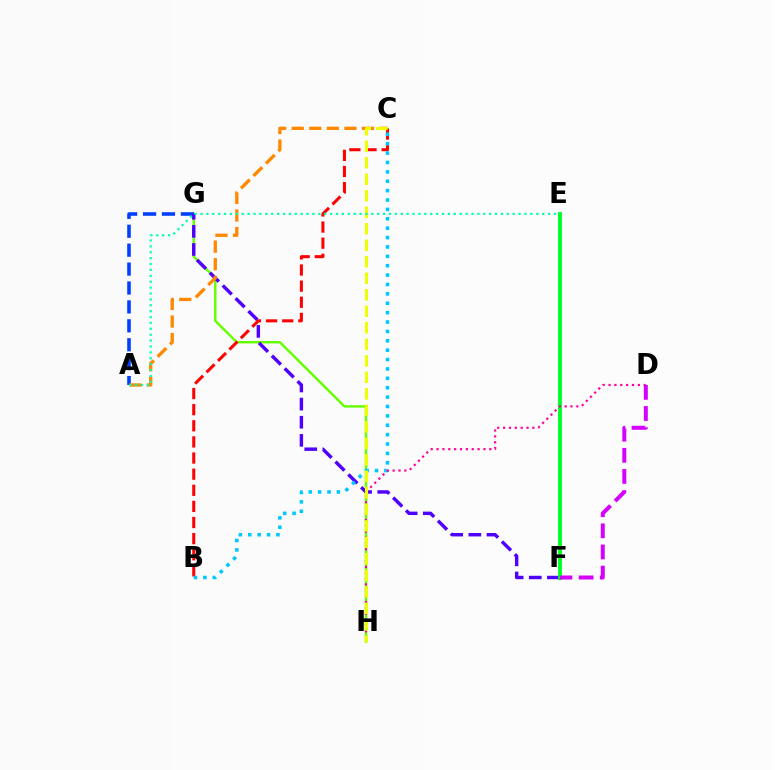{('G', 'H'): [{'color': '#66ff00', 'line_style': 'solid', 'thickness': 1.76}], ('A', 'G'): [{'color': '#003fff', 'line_style': 'dashed', 'thickness': 2.57}], ('F', 'G'): [{'color': '#4f00ff', 'line_style': 'dashed', 'thickness': 2.46}], ('B', 'C'): [{'color': '#ff0000', 'line_style': 'dashed', 'thickness': 2.19}, {'color': '#00c7ff', 'line_style': 'dotted', 'thickness': 2.55}], ('A', 'C'): [{'color': '#ff8800', 'line_style': 'dashed', 'thickness': 2.39}], ('E', 'F'): [{'color': '#00ff27', 'line_style': 'solid', 'thickness': 2.78}], ('D', 'H'): [{'color': '#ff00a0', 'line_style': 'dotted', 'thickness': 1.59}], ('C', 'H'): [{'color': '#eeff00', 'line_style': 'dashed', 'thickness': 2.24}], ('D', 'F'): [{'color': '#d600ff', 'line_style': 'dashed', 'thickness': 2.87}], ('A', 'E'): [{'color': '#00ffaf', 'line_style': 'dotted', 'thickness': 1.6}]}